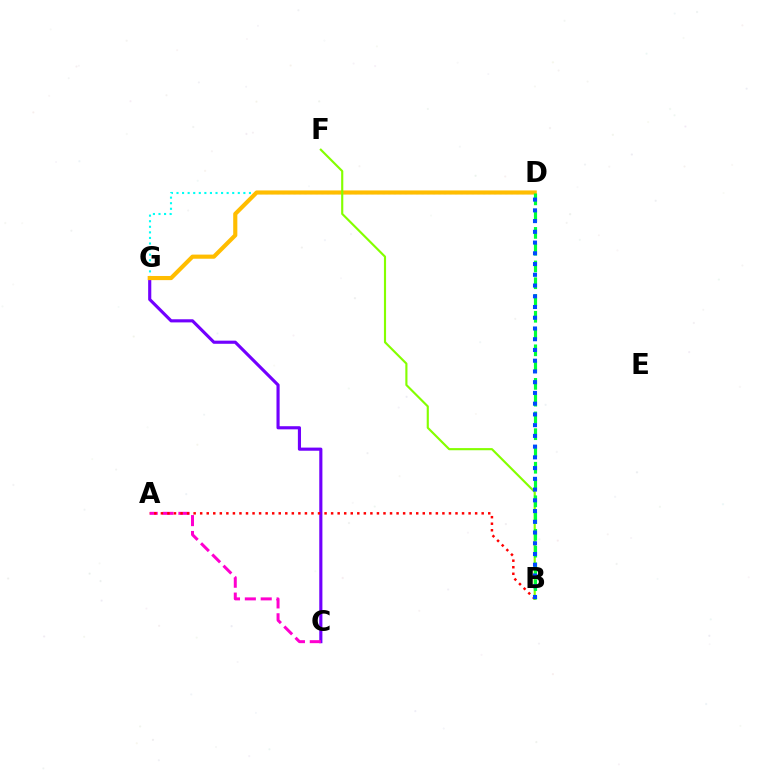{('C', 'G'): [{'color': '#7200ff', 'line_style': 'solid', 'thickness': 2.25}], ('A', 'C'): [{'color': '#ff00cf', 'line_style': 'dashed', 'thickness': 2.16}], ('A', 'B'): [{'color': '#ff0000', 'line_style': 'dotted', 'thickness': 1.78}], ('D', 'G'): [{'color': '#00fff6', 'line_style': 'dotted', 'thickness': 1.51}, {'color': '#ffbd00', 'line_style': 'solid', 'thickness': 2.98}], ('B', 'F'): [{'color': '#84ff00', 'line_style': 'solid', 'thickness': 1.54}], ('B', 'D'): [{'color': '#00ff39', 'line_style': 'dashed', 'thickness': 2.28}, {'color': '#004bff', 'line_style': 'dotted', 'thickness': 2.92}]}